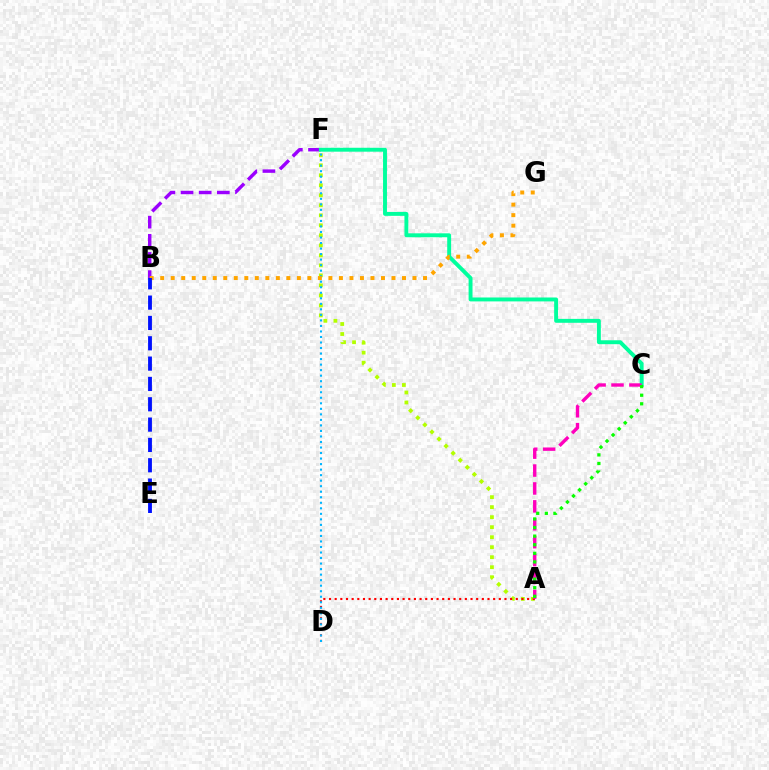{('A', 'F'): [{'color': '#b3ff00', 'line_style': 'dotted', 'thickness': 2.72}], ('B', 'F'): [{'color': '#9b00ff', 'line_style': 'dashed', 'thickness': 2.47}], ('A', 'D'): [{'color': '#ff0000', 'line_style': 'dotted', 'thickness': 1.54}], ('D', 'F'): [{'color': '#00b5ff', 'line_style': 'dotted', 'thickness': 1.5}], ('C', 'F'): [{'color': '#00ff9d', 'line_style': 'solid', 'thickness': 2.82}], ('A', 'C'): [{'color': '#ff00bd', 'line_style': 'dashed', 'thickness': 2.43}, {'color': '#08ff00', 'line_style': 'dotted', 'thickness': 2.34}], ('B', 'G'): [{'color': '#ffa500', 'line_style': 'dotted', 'thickness': 2.86}], ('B', 'E'): [{'color': '#0010ff', 'line_style': 'dashed', 'thickness': 2.76}]}